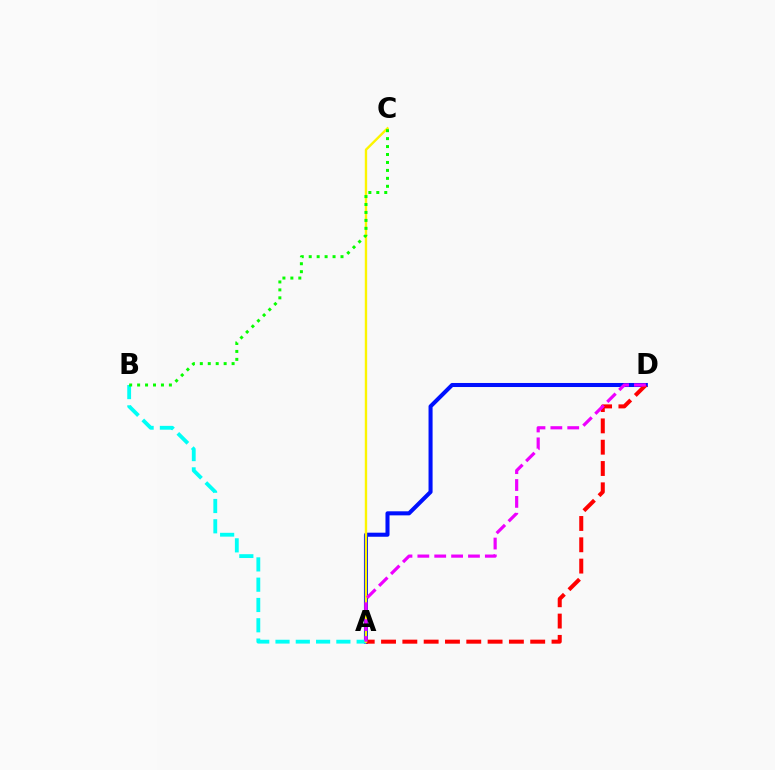{('A', 'D'): [{'color': '#0010ff', 'line_style': 'solid', 'thickness': 2.92}, {'color': '#ff0000', 'line_style': 'dashed', 'thickness': 2.89}, {'color': '#ee00ff', 'line_style': 'dashed', 'thickness': 2.29}], ('A', 'B'): [{'color': '#00fff6', 'line_style': 'dashed', 'thickness': 2.76}], ('A', 'C'): [{'color': '#fcf500', 'line_style': 'solid', 'thickness': 1.71}], ('B', 'C'): [{'color': '#08ff00', 'line_style': 'dotted', 'thickness': 2.16}]}